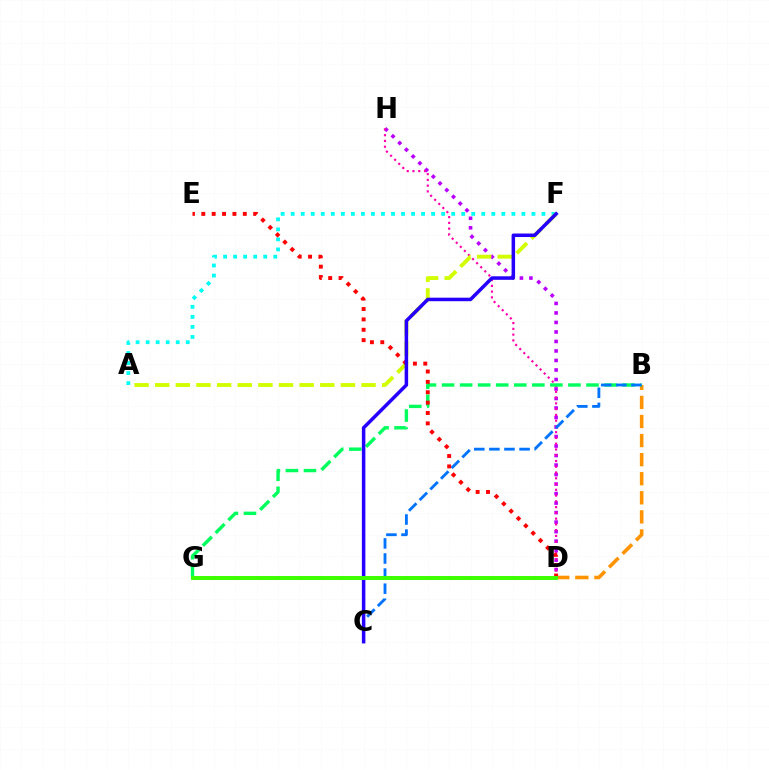{('D', 'H'): [{'color': '#b900ff', 'line_style': 'dotted', 'thickness': 2.58}, {'color': '#ff00ac', 'line_style': 'dotted', 'thickness': 1.57}], ('A', 'F'): [{'color': '#00fff6', 'line_style': 'dotted', 'thickness': 2.73}, {'color': '#d1ff00', 'line_style': 'dashed', 'thickness': 2.8}], ('B', 'D'): [{'color': '#ff9400', 'line_style': 'dashed', 'thickness': 2.59}], ('B', 'G'): [{'color': '#00ff5c', 'line_style': 'dashed', 'thickness': 2.45}], ('B', 'C'): [{'color': '#0074ff', 'line_style': 'dashed', 'thickness': 2.05}], ('D', 'E'): [{'color': '#ff0000', 'line_style': 'dotted', 'thickness': 2.82}], ('C', 'F'): [{'color': '#2500ff', 'line_style': 'solid', 'thickness': 2.53}], ('D', 'G'): [{'color': '#3dff00', 'line_style': 'solid', 'thickness': 2.86}]}